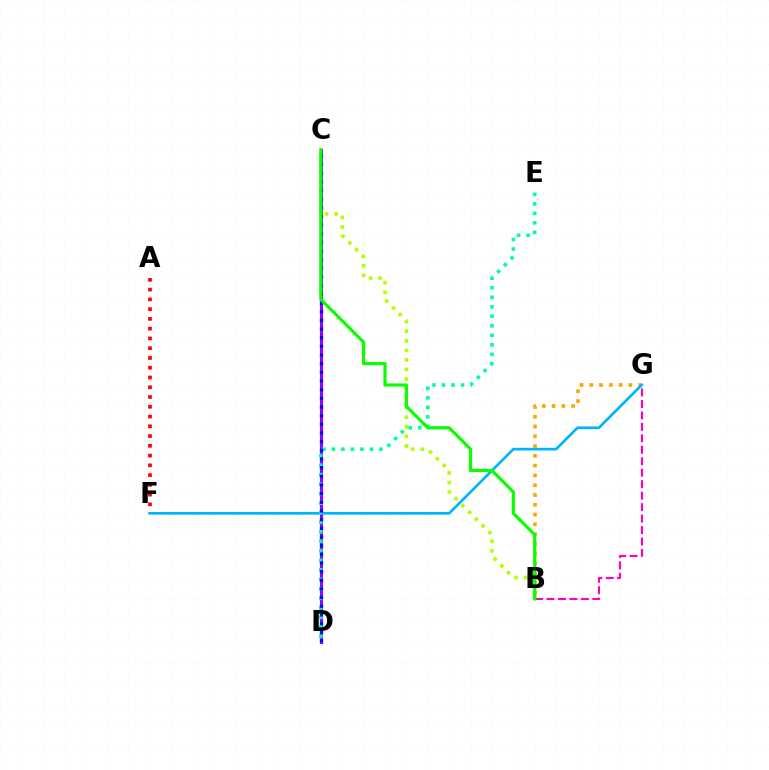{('B', 'C'): [{'color': '#b3ff00', 'line_style': 'dotted', 'thickness': 2.6}, {'color': '#08ff00', 'line_style': 'solid', 'thickness': 2.28}], ('B', 'G'): [{'color': '#ffa500', 'line_style': 'dotted', 'thickness': 2.66}, {'color': '#ff00bd', 'line_style': 'dashed', 'thickness': 1.56}], ('A', 'F'): [{'color': '#ff0000', 'line_style': 'dotted', 'thickness': 2.65}], ('F', 'G'): [{'color': '#00b5ff', 'line_style': 'solid', 'thickness': 1.94}], ('C', 'D'): [{'color': '#9b00ff', 'line_style': 'solid', 'thickness': 2.25}, {'color': '#0010ff', 'line_style': 'dotted', 'thickness': 2.35}], ('D', 'E'): [{'color': '#00ff9d', 'line_style': 'dotted', 'thickness': 2.58}]}